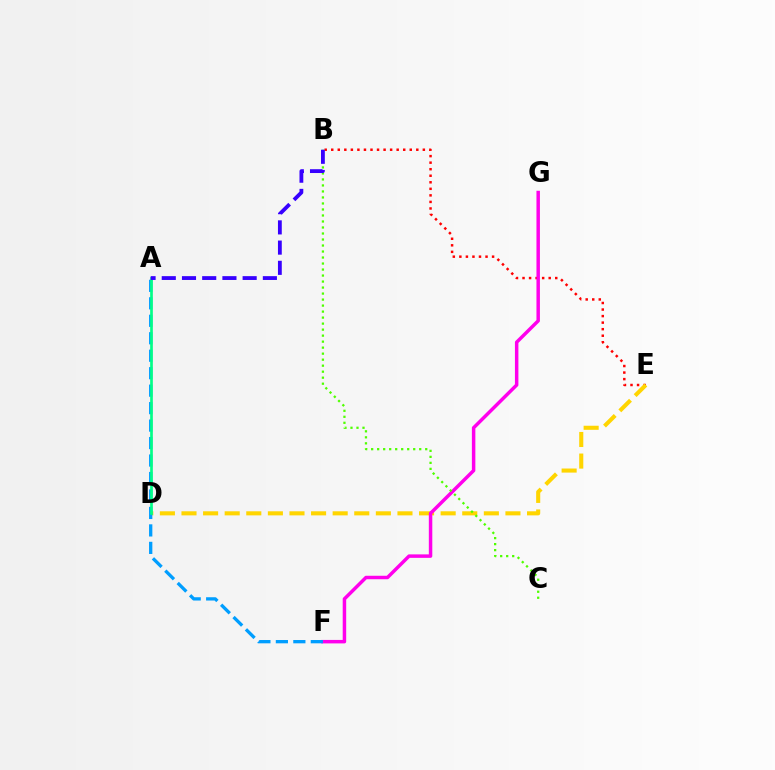{('B', 'E'): [{'color': '#ff0000', 'line_style': 'dotted', 'thickness': 1.78}], ('D', 'E'): [{'color': '#ffd500', 'line_style': 'dashed', 'thickness': 2.93}], ('F', 'G'): [{'color': '#ff00ed', 'line_style': 'solid', 'thickness': 2.5}], ('A', 'F'): [{'color': '#009eff', 'line_style': 'dashed', 'thickness': 2.37}], ('A', 'D'): [{'color': '#00ff86', 'line_style': 'solid', 'thickness': 1.92}], ('B', 'C'): [{'color': '#4fff00', 'line_style': 'dotted', 'thickness': 1.63}], ('A', 'B'): [{'color': '#3700ff', 'line_style': 'dashed', 'thickness': 2.75}]}